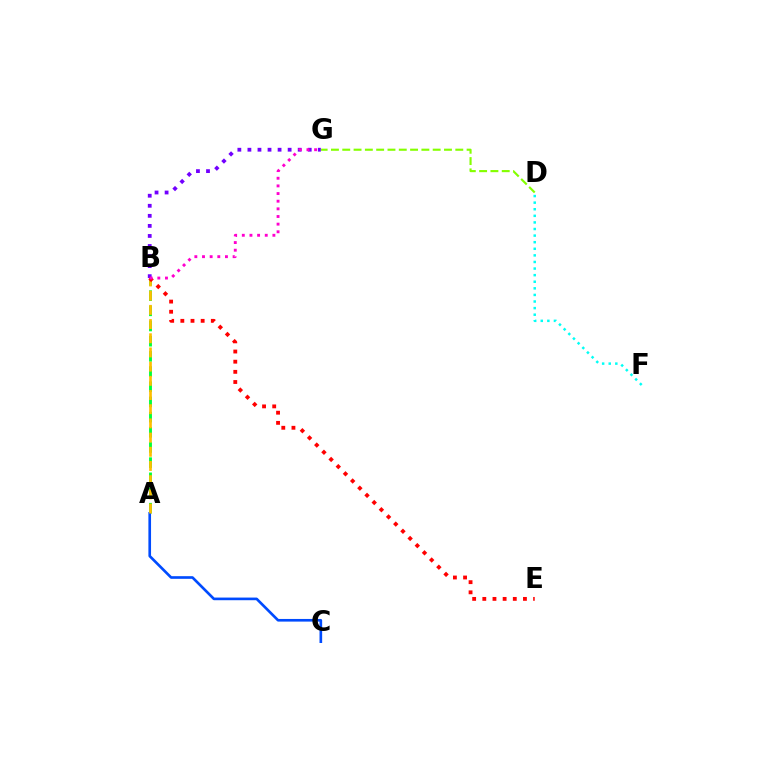{('D', 'G'): [{'color': '#84ff00', 'line_style': 'dashed', 'thickness': 1.54}], ('A', 'B'): [{'color': '#00ff39', 'line_style': 'dashed', 'thickness': 2.06}, {'color': '#ffbd00', 'line_style': 'dashed', 'thickness': 1.93}], ('D', 'F'): [{'color': '#00fff6', 'line_style': 'dotted', 'thickness': 1.79}], ('A', 'C'): [{'color': '#004bff', 'line_style': 'solid', 'thickness': 1.91}], ('B', 'G'): [{'color': '#7200ff', 'line_style': 'dotted', 'thickness': 2.73}, {'color': '#ff00cf', 'line_style': 'dotted', 'thickness': 2.08}], ('B', 'E'): [{'color': '#ff0000', 'line_style': 'dotted', 'thickness': 2.76}]}